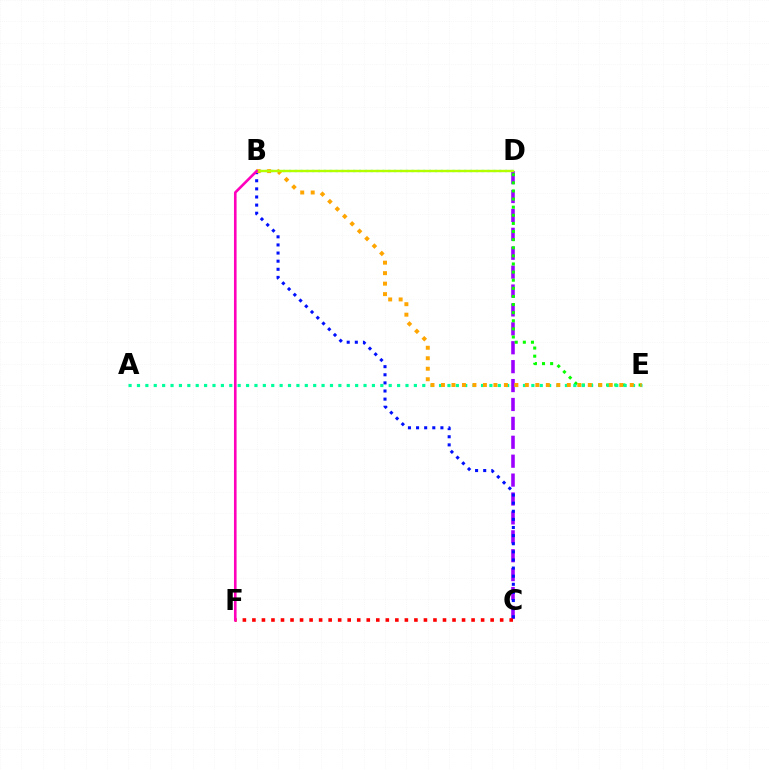{('B', 'D'): [{'color': '#00b5ff', 'line_style': 'dotted', 'thickness': 1.59}, {'color': '#b3ff00', 'line_style': 'solid', 'thickness': 1.74}], ('C', 'D'): [{'color': '#9b00ff', 'line_style': 'dashed', 'thickness': 2.57}], ('C', 'F'): [{'color': '#ff0000', 'line_style': 'dotted', 'thickness': 2.59}], ('D', 'E'): [{'color': '#08ff00', 'line_style': 'dotted', 'thickness': 2.2}], ('B', 'C'): [{'color': '#0010ff', 'line_style': 'dotted', 'thickness': 2.21}], ('A', 'E'): [{'color': '#00ff9d', 'line_style': 'dotted', 'thickness': 2.28}], ('B', 'E'): [{'color': '#ffa500', 'line_style': 'dotted', 'thickness': 2.85}], ('B', 'F'): [{'color': '#ff00bd', 'line_style': 'solid', 'thickness': 1.88}]}